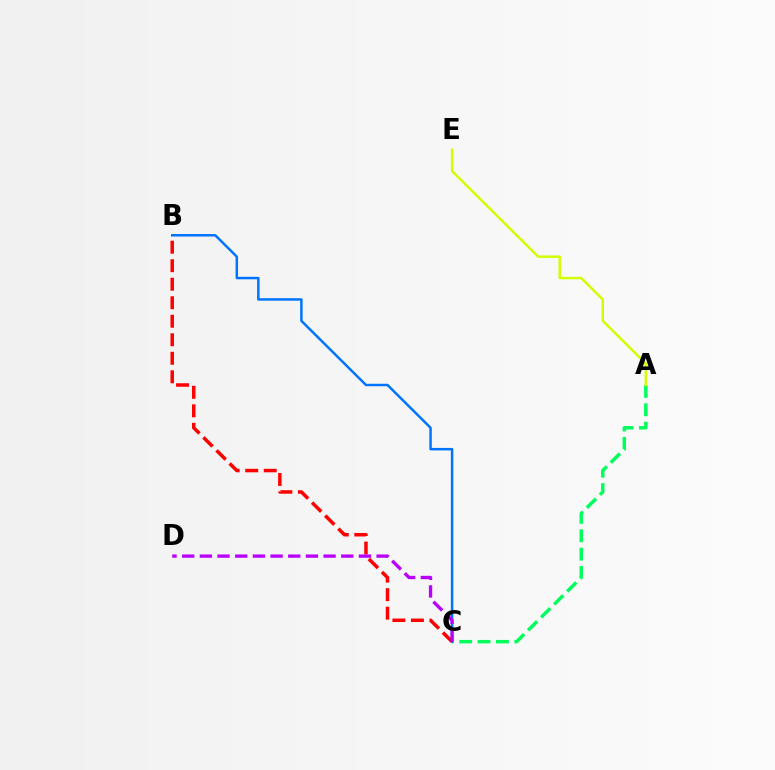{('A', 'C'): [{'color': '#00ff5c', 'line_style': 'dashed', 'thickness': 2.5}], ('B', 'C'): [{'color': '#0074ff', 'line_style': 'solid', 'thickness': 1.79}, {'color': '#ff0000', 'line_style': 'dashed', 'thickness': 2.52}], ('C', 'D'): [{'color': '#b900ff', 'line_style': 'dashed', 'thickness': 2.4}], ('A', 'E'): [{'color': '#d1ff00', 'line_style': 'solid', 'thickness': 1.78}]}